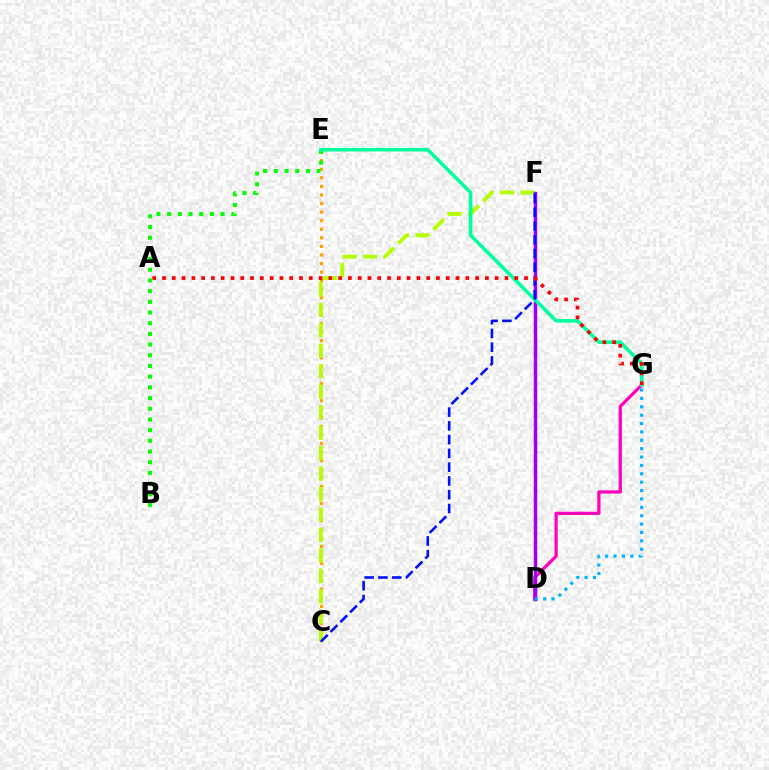{('C', 'E'): [{'color': '#ffa500', 'line_style': 'dotted', 'thickness': 2.33}], ('D', 'G'): [{'color': '#ff00bd', 'line_style': 'solid', 'thickness': 2.32}, {'color': '#00b5ff', 'line_style': 'dotted', 'thickness': 2.28}], ('C', 'F'): [{'color': '#b3ff00', 'line_style': 'dashed', 'thickness': 2.78}, {'color': '#0010ff', 'line_style': 'dashed', 'thickness': 1.87}], ('D', 'F'): [{'color': '#9b00ff', 'line_style': 'solid', 'thickness': 2.51}], ('B', 'E'): [{'color': '#08ff00', 'line_style': 'dotted', 'thickness': 2.91}], ('E', 'G'): [{'color': '#00ff9d', 'line_style': 'solid', 'thickness': 2.56}], ('A', 'G'): [{'color': '#ff0000', 'line_style': 'dotted', 'thickness': 2.66}]}